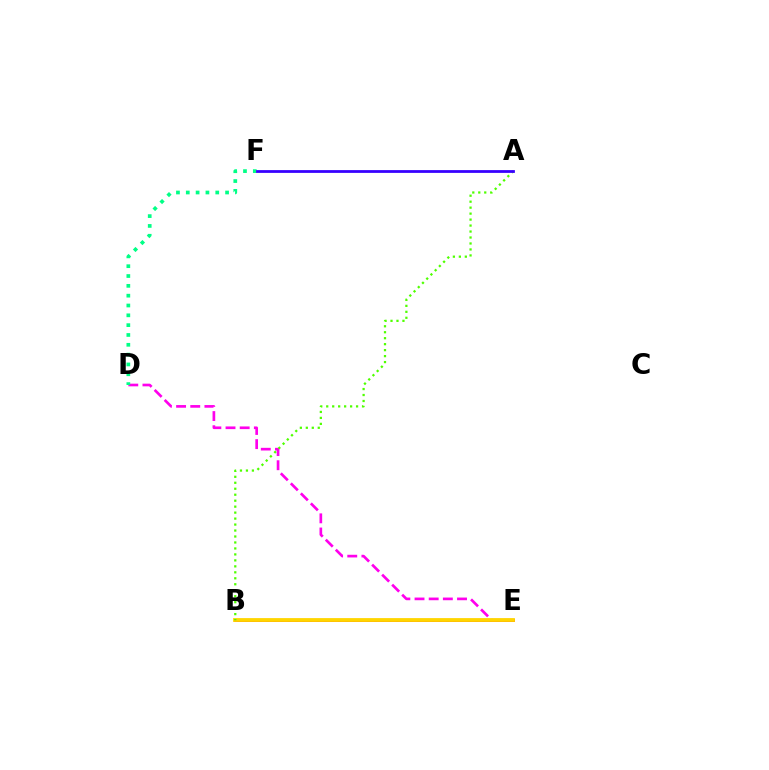{('D', 'E'): [{'color': '#ff00ed', 'line_style': 'dashed', 'thickness': 1.92}], ('B', 'E'): [{'color': '#009eff', 'line_style': 'dotted', 'thickness': 1.95}, {'color': '#ff0000', 'line_style': 'solid', 'thickness': 1.96}, {'color': '#ffd500', 'line_style': 'solid', 'thickness': 2.74}], ('D', 'F'): [{'color': '#00ff86', 'line_style': 'dotted', 'thickness': 2.67}], ('A', 'B'): [{'color': '#4fff00', 'line_style': 'dotted', 'thickness': 1.62}], ('A', 'F'): [{'color': '#3700ff', 'line_style': 'solid', 'thickness': 2.0}]}